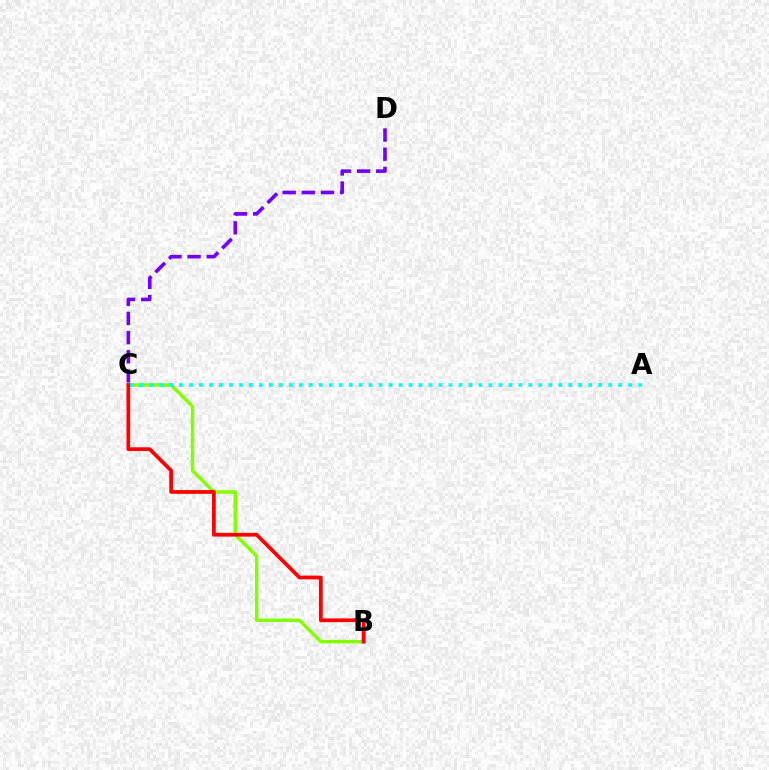{('B', 'C'): [{'color': '#84ff00', 'line_style': 'solid', 'thickness': 2.48}, {'color': '#ff0000', 'line_style': 'solid', 'thickness': 2.7}], ('C', 'D'): [{'color': '#7200ff', 'line_style': 'dashed', 'thickness': 2.6}], ('A', 'C'): [{'color': '#00fff6', 'line_style': 'dotted', 'thickness': 2.71}]}